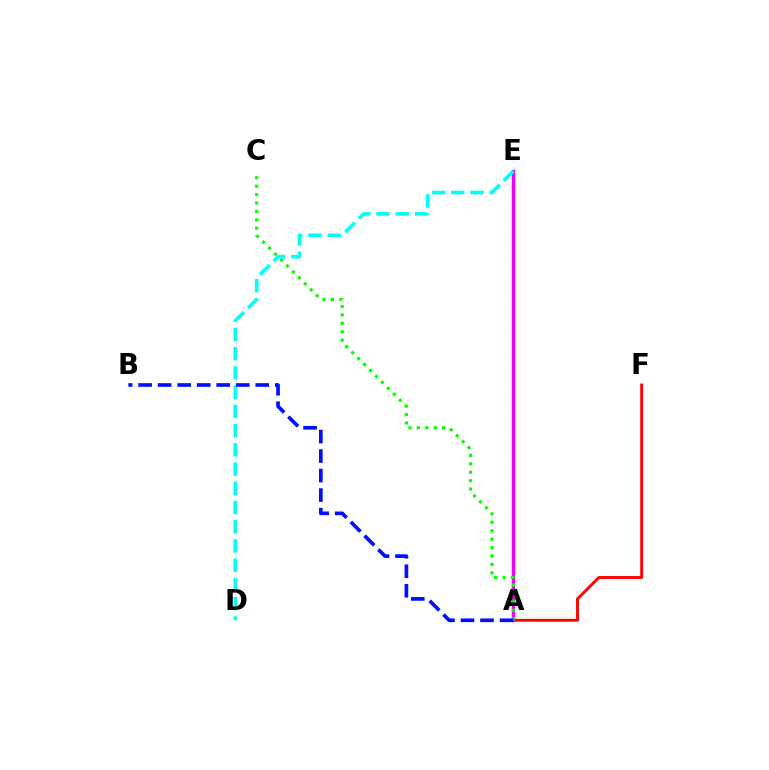{('A', 'F'): [{'color': '#ff0000', 'line_style': 'solid', 'thickness': 2.1}], ('A', 'E'): [{'color': '#fcf500', 'line_style': 'dotted', 'thickness': 1.61}, {'color': '#ee00ff', 'line_style': 'solid', 'thickness': 2.47}], ('A', 'C'): [{'color': '#08ff00', 'line_style': 'dotted', 'thickness': 2.29}], ('D', 'E'): [{'color': '#00fff6', 'line_style': 'dashed', 'thickness': 2.61}], ('A', 'B'): [{'color': '#0010ff', 'line_style': 'dashed', 'thickness': 2.65}]}